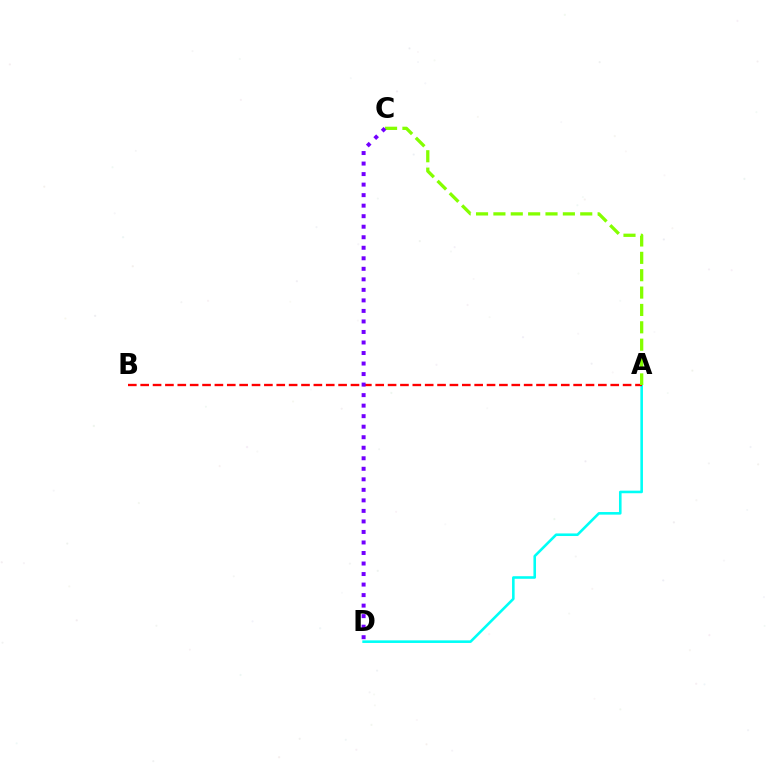{('A', 'D'): [{'color': '#00fff6', 'line_style': 'solid', 'thickness': 1.86}], ('A', 'B'): [{'color': '#ff0000', 'line_style': 'dashed', 'thickness': 1.68}], ('A', 'C'): [{'color': '#84ff00', 'line_style': 'dashed', 'thickness': 2.36}], ('C', 'D'): [{'color': '#7200ff', 'line_style': 'dotted', 'thickness': 2.86}]}